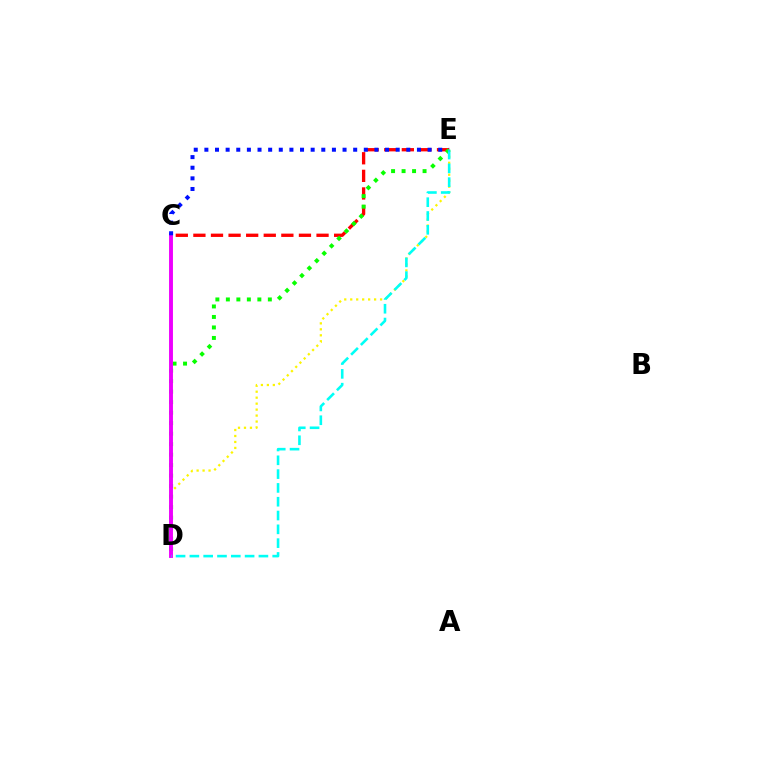{('C', 'E'): [{'color': '#ff0000', 'line_style': 'dashed', 'thickness': 2.39}, {'color': '#0010ff', 'line_style': 'dotted', 'thickness': 2.89}], ('D', 'E'): [{'color': '#08ff00', 'line_style': 'dotted', 'thickness': 2.85}, {'color': '#fcf500', 'line_style': 'dotted', 'thickness': 1.62}, {'color': '#00fff6', 'line_style': 'dashed', 'thickness': 1.88}], ('C', 'D'): [{'color': '#ee00ff', 'line_style': 'solid', 'thickness': 2.81}]}